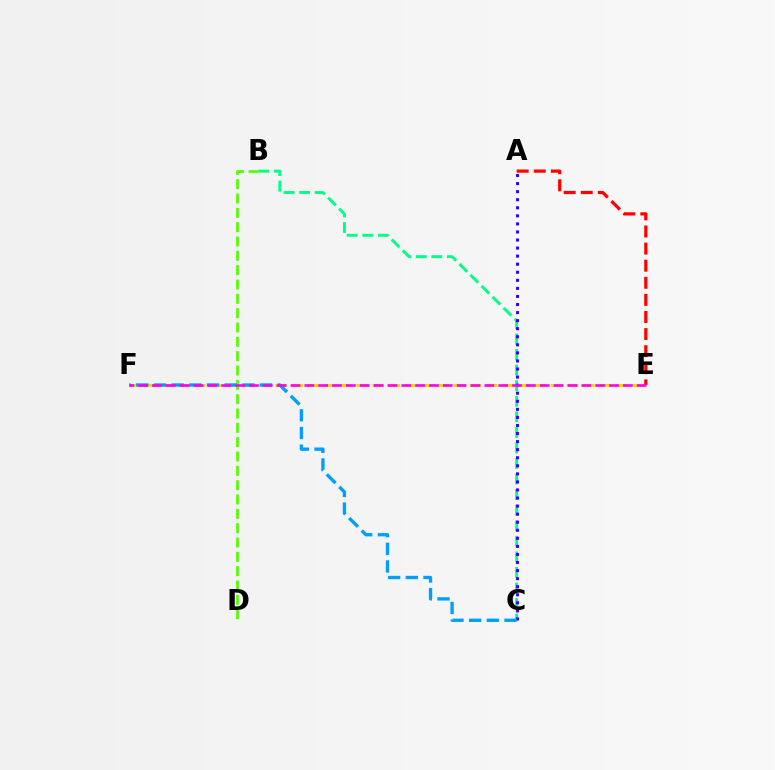{('B', 'C'): [{'color': '#00ff86', 'line_style': 'dashed', 'thickness': 2.11}], ('B', 'D'): [{'color': '#4fff00', 'line_style': 'dashed', 'thickness': 1.95}], ('E', 'F'): [{'color': '#ffd500', 'line_style': 'dashed', 'thickness': 2.2}, {'color': '#ff00ed', 'line_style': 'dashed', 'thickness': 1.88}], ('A', 'C'): [{'color': '#3700ff', 'line_style': 'dotted', 'thickness': 2.19}], ('A', 'E'): [{'color': '#ff0000', 'line_style': 'dashed', 'thickness': 2.32}], ('C', 'F'): [{'color': '#009eff', 'line_style': 'dashed', 'thickness': 2.4}]}